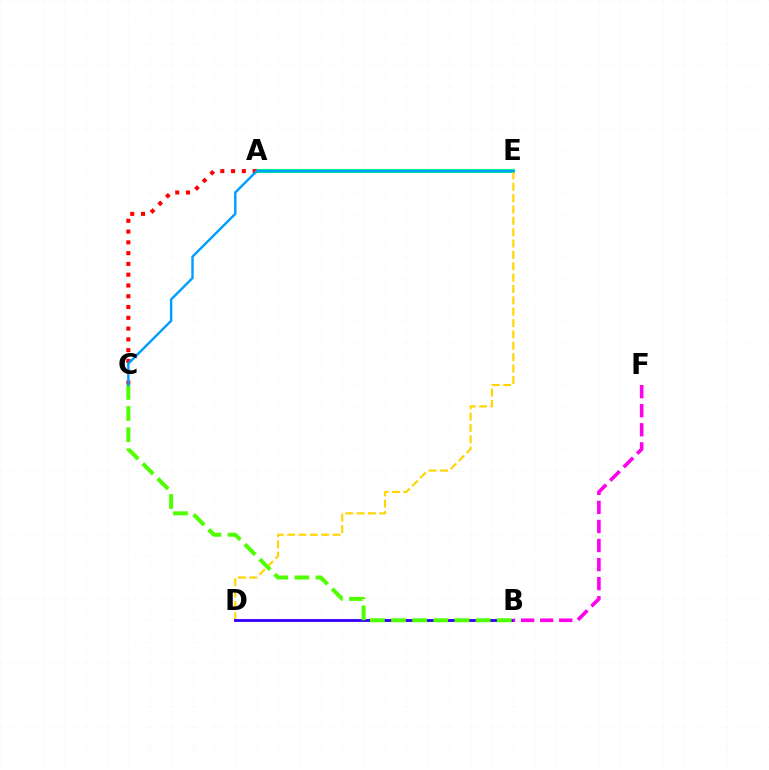{('A', 'E'): [{'color': '#00ff86', 'line_style': 'solid', 'thickness': 2.97}], ('D', 'E'): [{'color': '#ffd500', 'line_style': 'dashed', 'thickness': 1.54}], ('B', 'D'): [{'color': '#3700ff', 'line_style': 'solid', 'thickness': 2.06}], ('B', 'C'): [{'color': '#4fff00', 'line_style': 'dashed', 'thickness': 2.87}], ('B', 'F'): [{'color': '#ff00ed', 'line_style': 'dashed', 'thickness': 2.59}], ('A', 'C'): [{'color': '#ff0000', 'line_style': 'dotted', 'thickness': 2.93}], ('C', 'E'): [{'color': '#009eff', 'line_style': 'solid', 'thickness': 1.74}]}